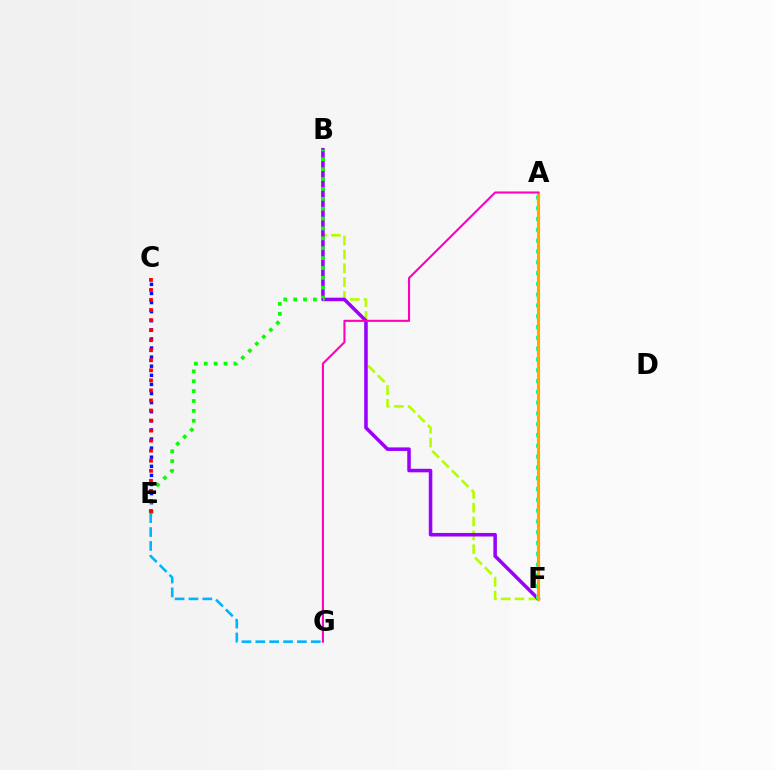{('E', 'G'): [{'color': '#00b5ff', 'line_style': 'dashed', 'thickness': 1.88}], ('B', 'F'): [{'color': '#b3ff00', 'line_style': 'dashed', 'thickness': 1.88}, {'color': '#9b00ff', 'line_style': 'solid', 'thickness': 2.55}], ('C', 'E'): [{'color': '#0010ff', 'line_style': 'dotted', 'thickness': 2.47}, {'color': '#ff0000', 'line_style': 'dotted', 'thickness': 2.73}], ('B', 'E'): [{'color': '#08ff00', 'line_style': 'dotted', 'thickness': 2.68}], ('A', 'F'): [{'color': '#00ff9d', 'line_style': 'dotted', 'thickness': 2.93}, {'color': '#ffa500', 'line_style': 'solid', 'thickness': 2.26}], ('A', 'G'): [{'color': '#ff00bd', 'line_style': 'solid', 'thickness': 1.51}]}